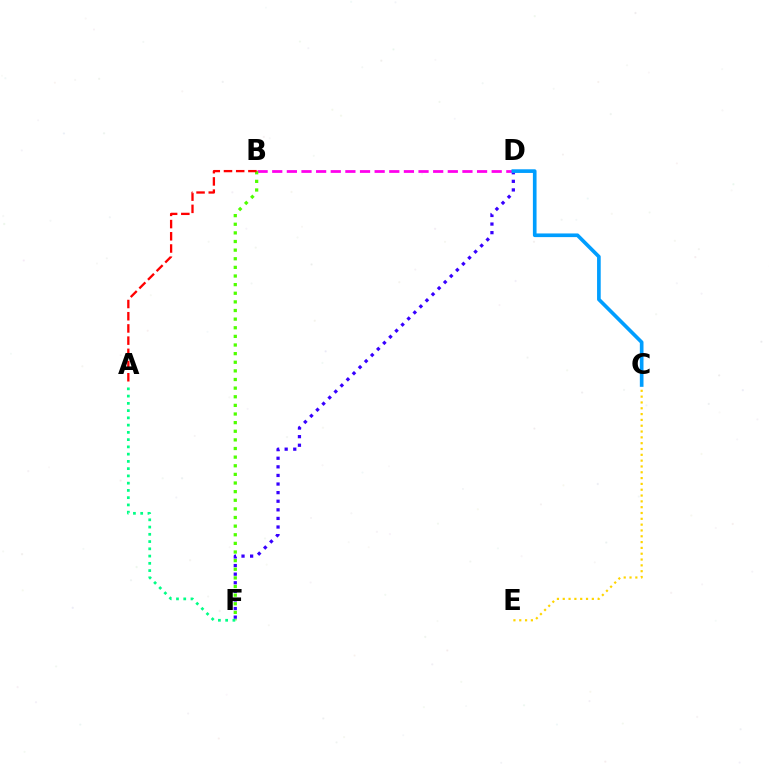{('C', 'E'): [{'color': '#ffd500', 'line_style': 'dotted', 'thickness': 1.58}], ('D', 'F'): [{'color': '#3700ff', 'line_style': 'dotted', 'thickness': 2.34}], ('B', 'D'): [{'color': '#ff00ed', 'line_style': 'dashed', 'thickness': 1.99}], ('C', 'D'): [{'color': '#009eff', 'line_style': 'solid', 'thickness': 2.64}], ('B', 'F'): [{'color': '#4fff00', 'line_style': 'dotted', 'thickness': 2.34}], ('A', 'F'): [{'color': '#00ff86', 'line_style': 'dotted', 'thickness': 1.97}], ('A', 'B'): [{'color': '#ff0000', 'line_style': 'dashed', 'thickness': 1.66}]}